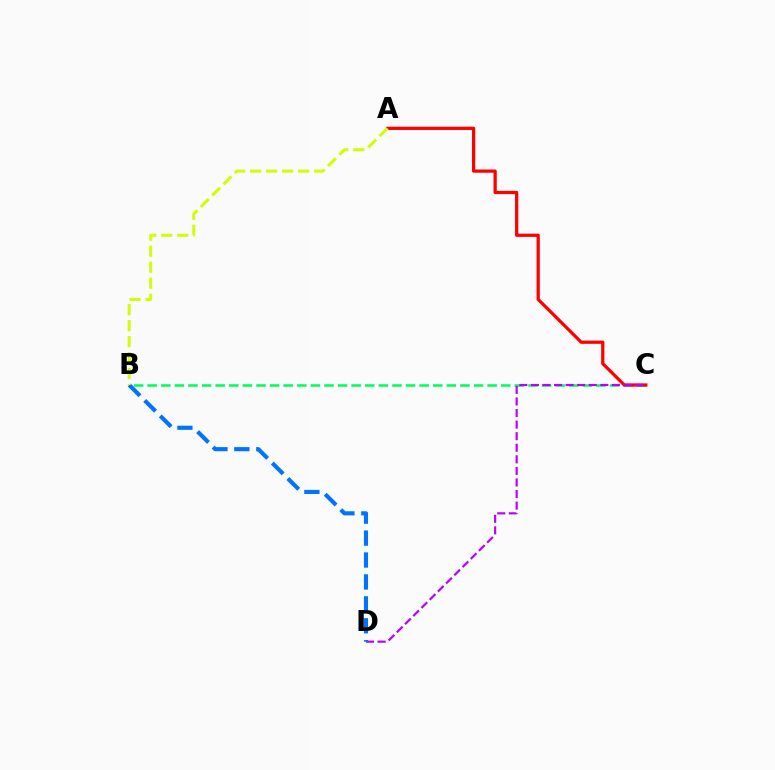{('B', 'C'): [{'color': '#00ff5c', 'line_style': 'dashed', 'thickness': 1.85}], ('A', 'C'): [{'color': '#ff0000', 'line_style': 'solid', 'thickness': 2.34}], ('C', 'D'): [{'color': '#b900ff', 'line_style': 'dashed', 'thickness': 1.57}], ('B', 'D'): [{'color': '#0074ff', 'line_style': 'dashed', 'thickness': 2.98}], ('A', 'B'): [{'color': '#d1ff00', 'line_style': 'dashed', 'thickness': 2.17}]}